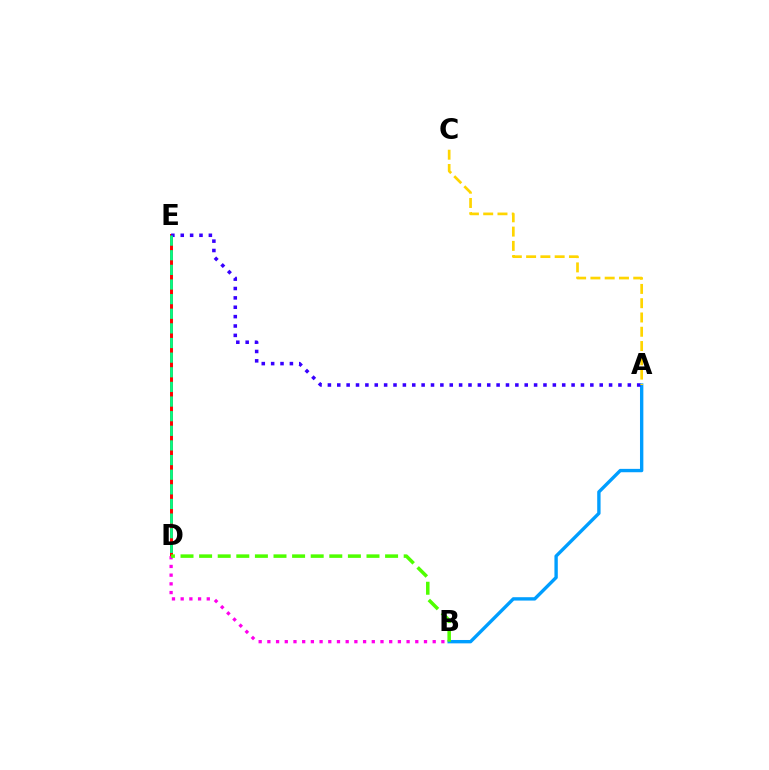{('D', 'E'): [{'color': '#ff0000', 'line_style': 'solid', 'thickness': 2.13}, {'color': '#00ff86', 'line_style': 'dashed', 'thickness': 1.99}], ('B', 'D'): [{'color': '#ff00ed', 'line_style': 'dotted', 'thickness': 2.36}, {'color': '#4fff00', 'line_style': 'dashed', 'thickness': 2.53}], ('A', 'B'): [{'color': '#009eff', 'line_style': 'solid', 'thickness': 2.42}], ('A', 'E'): [{'color': '#3700ff', 'line_style': 'dotted', 'thickness': 2.55}], ('A', 'C'): [{'color': '#ffd500', 'line_style': 'dashed', 'thickness': 1.94}]}